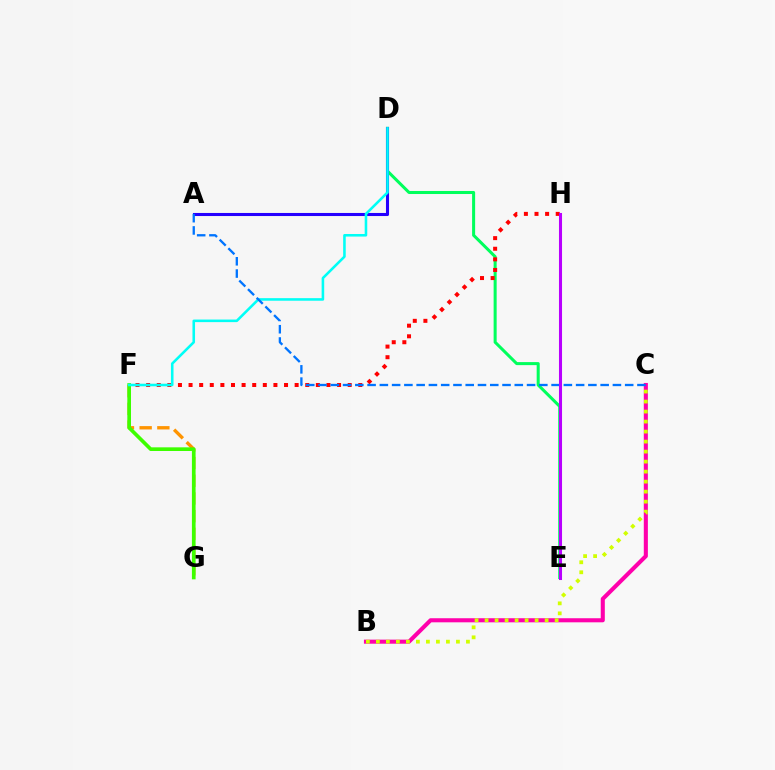{('F', 'G'): [{'color': '#ff9400', 'line_style': 'dashed', 'thickness': 2.4}, {'color': '#3dff00', 'line_style': 'solid', 'thickness': 2.64}], ('D', 'E'): [{'color': '#00ff5c', 'line_style': 'solid', 'thickness': 2.19}], ('B', 'C'): [{'color': '#ff00ac', 'line_style': 'solid', 'thickness': 2.94}, {'color': '#d1ff00', 'line_style': 'dotted', 'thickness': 2.72}], ('F', 'H'): [{'color': '#ff0000', 'line_style': 'dotted', 'thickness': 2.88}], ('A', 'D'): [{'color': '#2500ff', 'line_style': 'solid', 'thickness': 2.21}], ('D', 'F'): [{'color': '#00fff6', 'line_style': 'solid', 'thickness': 1.85}], ('A', 'C'): [{'color': '#0074ff', 'line_style': 'dashed', 'thickness': 1.67}], ('E', 'H'): [{'color': '#b900ff', 'line_style': 'solid', 'thickness': 2.2}]}